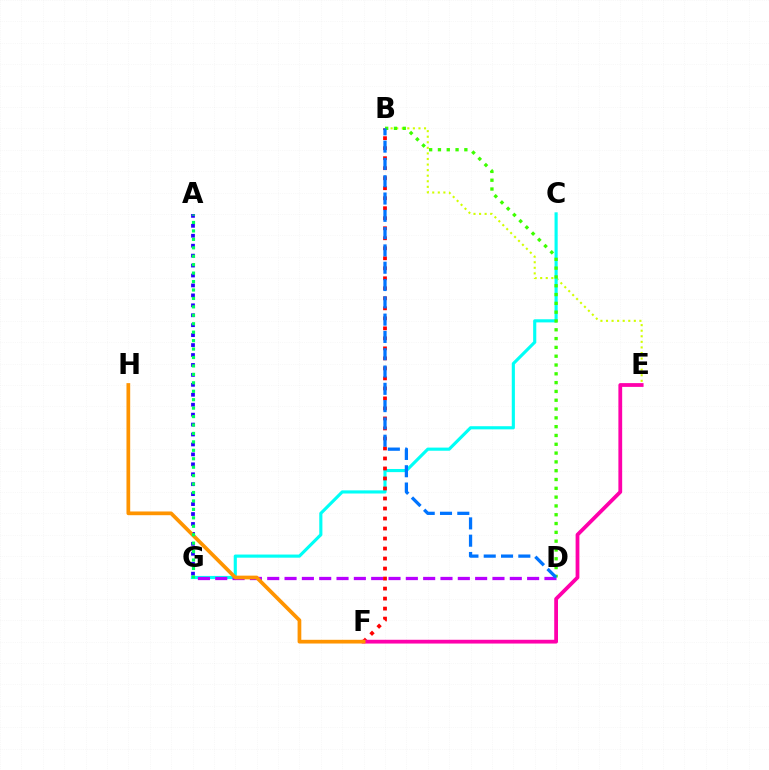{('A', 'G'): [{'color': '#2500ff', 'line_style': 'dotted', 'thickness': 2.7}, {'color': '#00ff5c', 'line_style': 'dotted', 'thickness': 2.29}], ('B', 'E'): [{'color': '#d1ff00', 'line_style': 'dotted', 'thickness': 1.51}], ('C', 'G'): [{'color': '#00fff6', 'line_style': 'solid', 'thickness': 2.26}], ('D', 'G'): [{'color': '#b900ff', 'line_style': 'dashed', 'thickness': 2.35}], ('B', 'F'): [{'color': '#ff0000', 'line_style': 'dotted', 'thickness': 2.72}], ('B', 'D'): [{'color': '#3dff00', 'line_style': 'dotted', 'thickness': 2.39}, {'color': '#0074ff', 'line_style': 'dashed', 'thickness': 2.35}], ('E', 'F'): [{'color': '#ff00ac', 'line_style': 'solid', 'thickness': 2.72}], ('F', 'H'): [{'color': '#ff9400', 'line_style': 'solid', 'thickness': 2.68}]}